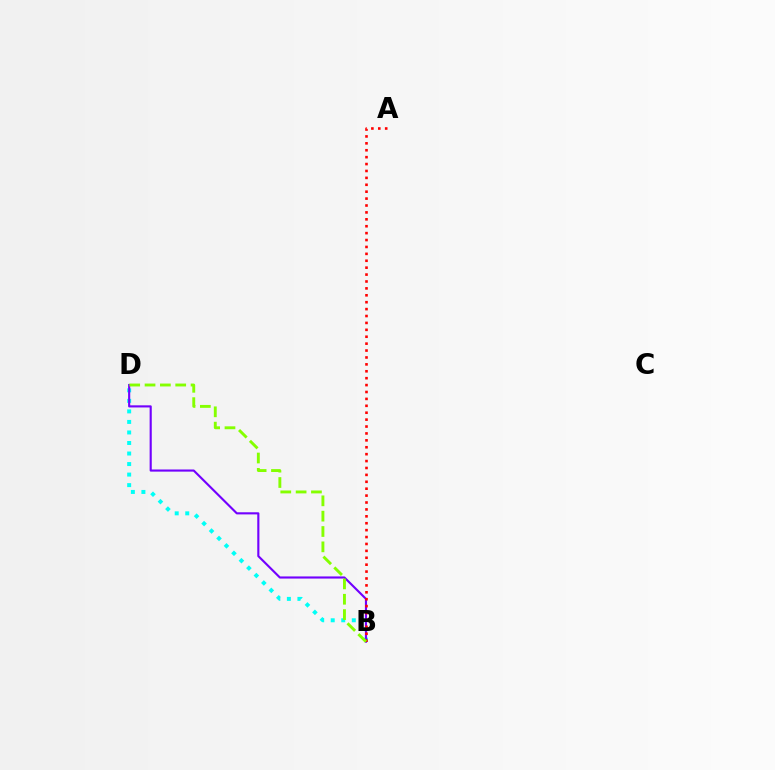{('B', 'D'): [{'color': '#00fff6', 'line_style': 'dotted', 'thickness': 2.86}, {'color': '#7200ff', 'line_style': 'solid', 'thickness': 1.53}, {'color': '#84ff00', 'line_style': 'dashed', 'thickness': 2.08}], ('A', 'B'): [{'color': '#ff0000', 'line_style': 'dotted', 'thickness': 1.88}]}